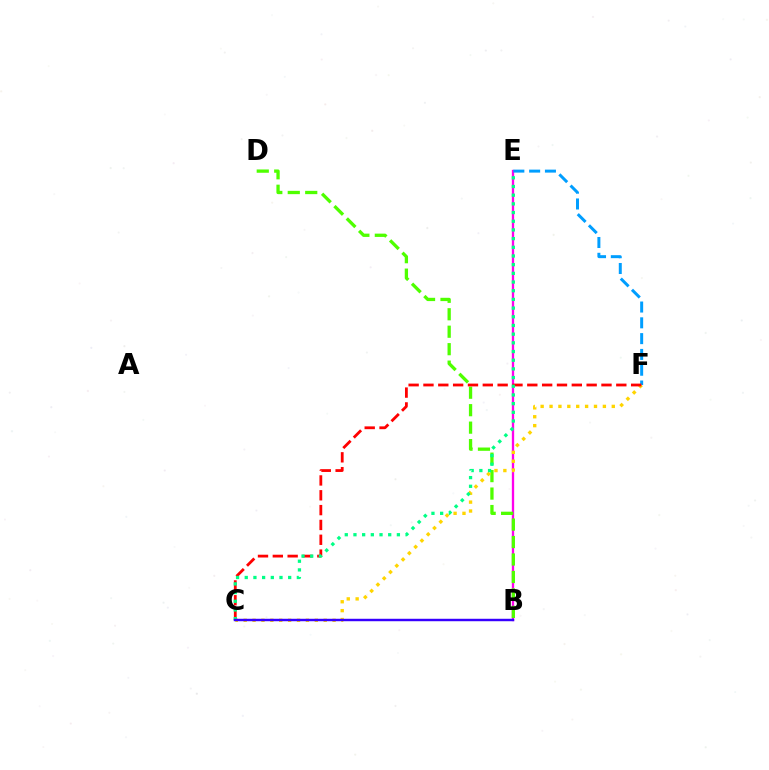{('B', 'E'): [{'color': '#ff00ed', 'line_style': 'solid', 'thickness': 1.67}], ('B', 'D'): [{'color': '#4fff00', 'line_style': 'dashed', 'thickness': 2.37}], ('E', 'F'): [{'color': '#009eff', 'line_style': 'dashed', 'thickness': 2.15}], ('C', 'F'): [{'color': '#ffd500', 'line_style': 'dotted', 'thickness': 2.42}, {'color': '#ff0000', 'line_style': 'dashed', 'thickness': 2.02}], ('C', 'E'): [{'color': '#00ff86', 'line_style': 'dotted', 'thickness': 2.36}], ('B', 'C'): [{'color': '#3700ff', 'line_style': 'solid', 'thickness': 1.76}]}